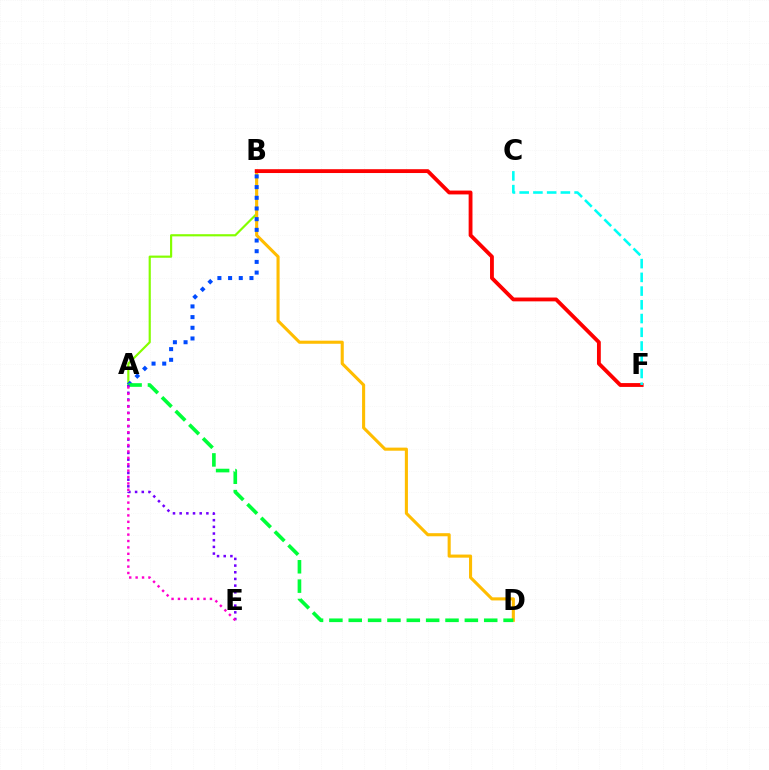{('A', 'B'): [{'color': '#84ff00', 'line_style': 'solid', 'thickness': 1.57}, {'color': '#004bff', 'line_style': 'dotted', 'thickness': 2.9}], ('B', 'D'): [{'color': '#ffbd00', 'line_style': 'solid', 'thickness': 2.22}], ('B', 'F'): [{'color': '#ff0000', 'line_style': 'solid', 'thickness': 2.76}], ('C', 'F'): [{'color': '#00fff6', 'line_style': 'dashed', 'thickness': 1.87}], ('A', 'D'): [{'color': '#00ff39', 'line_style': 'dashed', 'thickness': 2.63}], ('A', 'E'): [{'color': '#7200ff', 'line_style': 'dotted', 'thickness': 1.81}, {'color': '#ff00cf', 'line_style': 'dotted', 'thickness': 1.74}]}